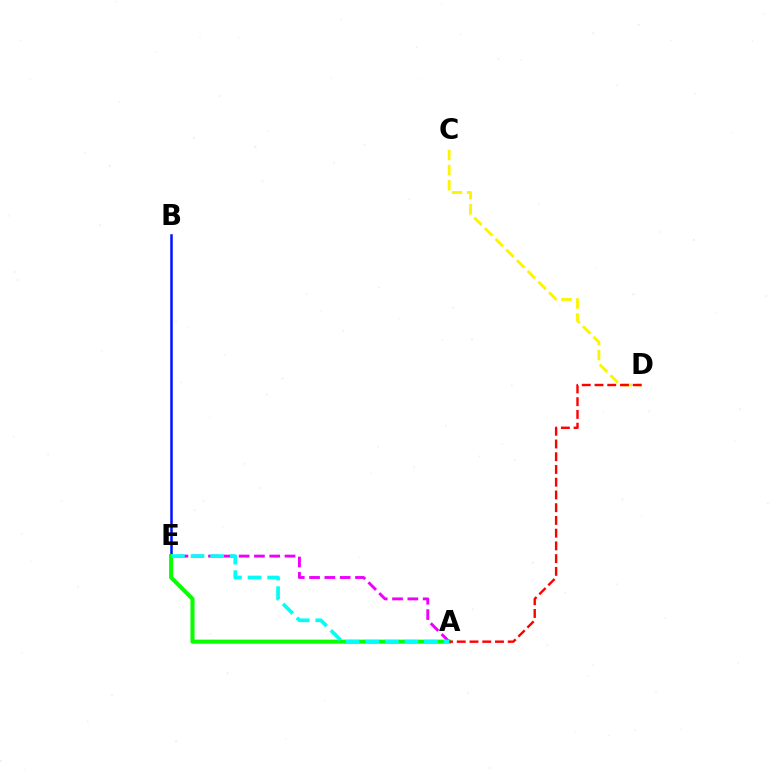{('B', 'E'): [{'color': '#0010ff', 'line_style': 'solid', 'thickness': 1.8}], ('A', 'E'): [{'color': '#ee00ff', 'line_style': 'dashed', 'thickness': 2.08}, {'color': '#08ff00', 'line_style': 'solid', 'thickness': 2.93}, {'color': '#00fff6', 'line_style': 'dashed', 'thickness': 2.66}], ('C', 'D'): [{'color': '#fcf500', 'line_style': 'dashed', 'thickness': 2.05}], ('A', 'D'): [{'color': '#ff0000', 'line_style': 'dashed', 'thickness': 1.73}]}